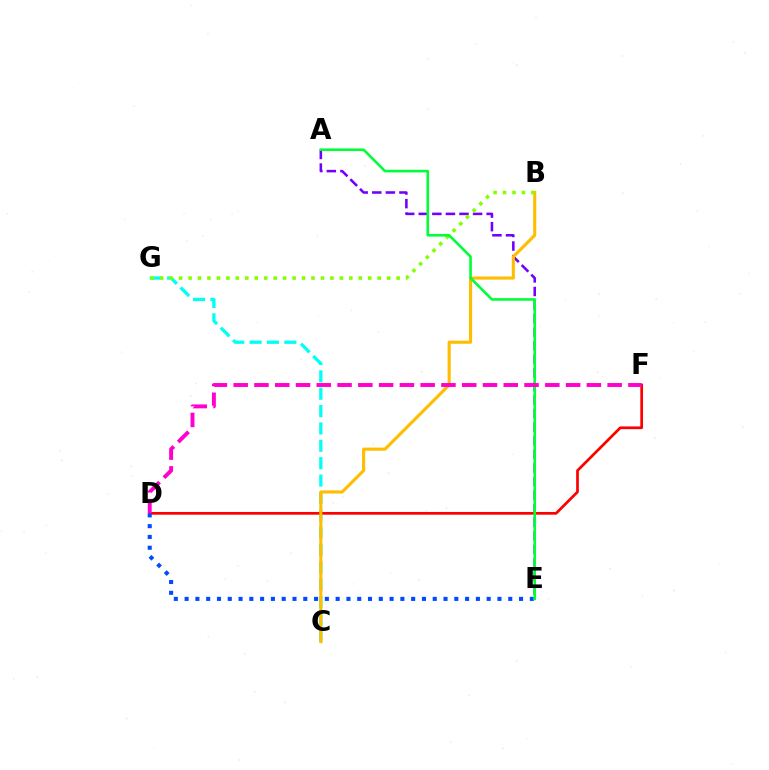{('C', 'G'): [{'color': '#00fff6', 'line_style': 'dashed', 'thickness': 2.36}], ('A', 'E'): [{'color': '#7200ff', 'line_style': 'dashed', 'thickness': 1.84}, {'color': '#00ff39', 'line_style': 'solid', 'thickness': 1.88}], ('D', 'F'): [{'color': '#ff0000', 'line_style': 'solid', 'thickness': 1.96}, {'color': '#ff00cf', 'line_style': 'dashed', 'thickness': 2.82}], ('B', 'C'): [{'color': '#ffbd00', 'line_style': 'solid', 'thickness': 2.24}], ('B', 'G'): [{'color': '#84ff00', 'line_style': 'dotted', 'thickness': 2.57}], ('D', 'E'): [{'color': '#004bff', 'line_style': 'dotted', 'thickness': 2.93}]}